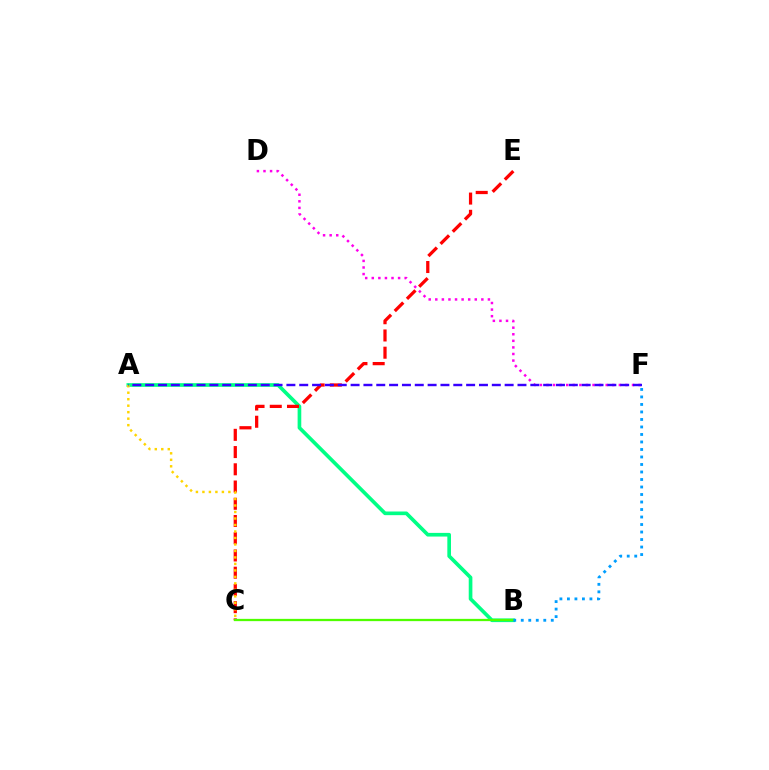{('A', 'B'): [{'color': '#00ff86', 'line_style': 'solid', 'thickness': 2.64}], ('C', 'E'): [{'color': '#ff0000', 'line_style': 'dashed', 'thickness': 2.34}], ('B', 'C'): [{'color': '#4fff00', 'line_style': 'solid', 'thickness': 1.64}], ('A', 'C'): [{'color': '#ffd500', 'line_style': 'dotted', 'thickness': 1.76}], ('D', 'F'): [{'color': '#ff00ed', 'line_style': 'dotted', 'thickness': 1.79}], ('B', 'F'): [{'color': '#009eff', 'line_style': 'dotted', 'thickness': 2.04}], ('A', 'F'): [{'color': '#3700ff', 'line_style': 'dashed', 'thickness': 1.74}]}